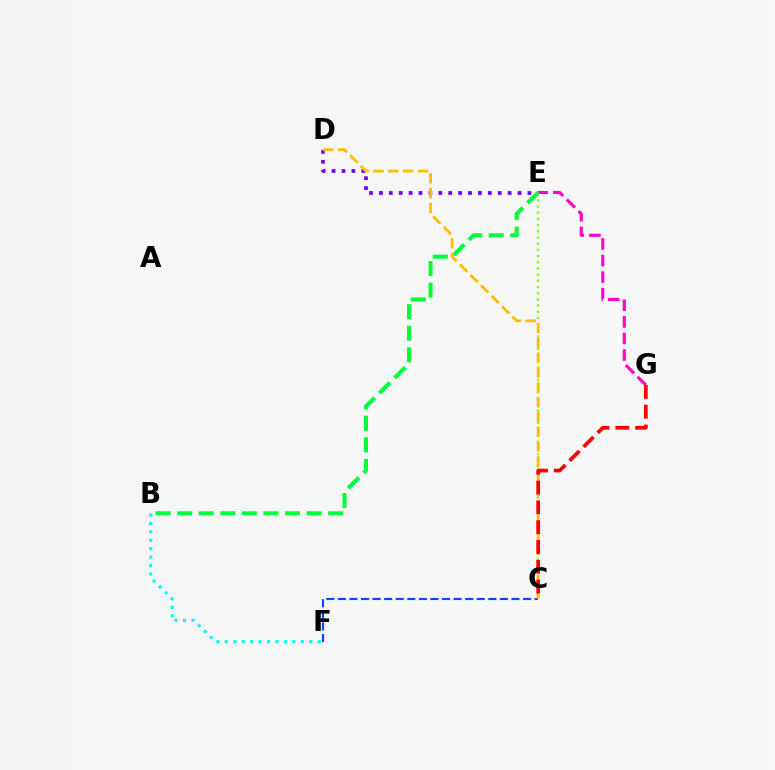{('B', 'F'): [{'color': '#00fff6', 'line_style': 'dotted', 'thickness': 2.29}], ('D', 'E'): [{'color': '#7200ff', 'line_style': 'dotted', 'thickness': 2.69}], ('C', 'F'): [{'color': '#004bff', 'line_style': 'dashed', 'thickness': 1.57}], ('E', 'G'): [{'color': '#ff00cf', 'line_style': 'dashed', 'thickness': 2.25}], ('C', 'E'): [{'color': '#84ff00', 'line_style': 'dotted', 'thickness': 1.68}], ('B', 'E'): [{'color': '#00ff39', 'line_style': 'dashed', 'thickness': 2.93}], ('C', 'D'): [{'color': '#ffbd00', 'line_style': 'dashed', 'thickness': 2.01}], ('C', 'G'): [{'color': '#ff0000', 'line_style': 'dashed', 'thickness': 2.69}]}